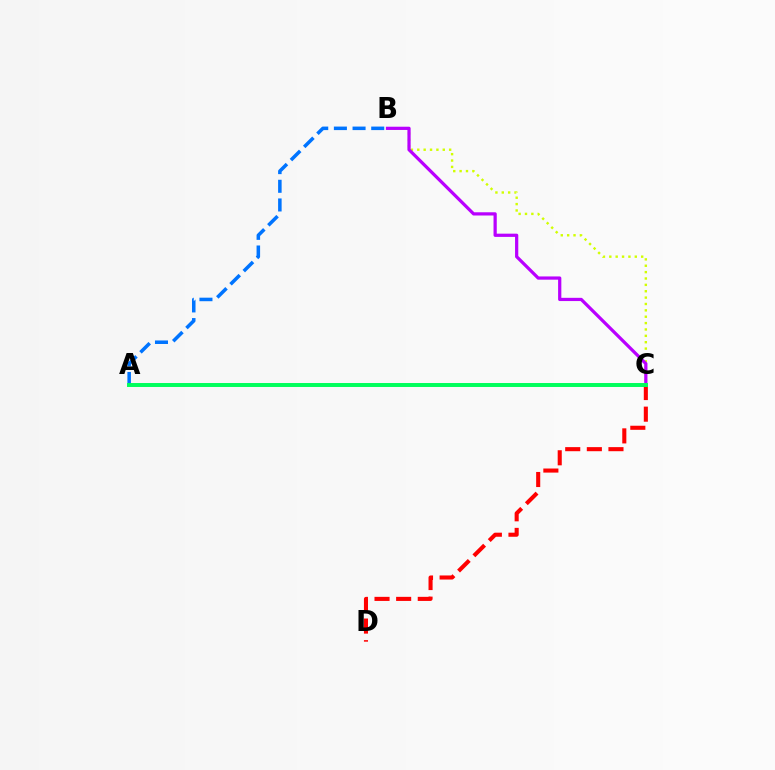{('C', 'D'): [{'color': '#ff0000', 'line_style': 'dashed', 'thickness': 2.94}], ('A', 'B'): [{'color': '#0074ff', 'line_style': 'dashed', 'thickness': 2.54}], ('B', 'C'): [{'color': '#d1ff00', 'line_style': 'dotted', 'thickness': 1.73}, {'color': '#b900ff', 'line_style': 'solid', 'thickness': 2.33}], ('A', 'C'): [{'color': '#00ff5c', 'line_style': 'solid', 'thickness': 2.84}]}